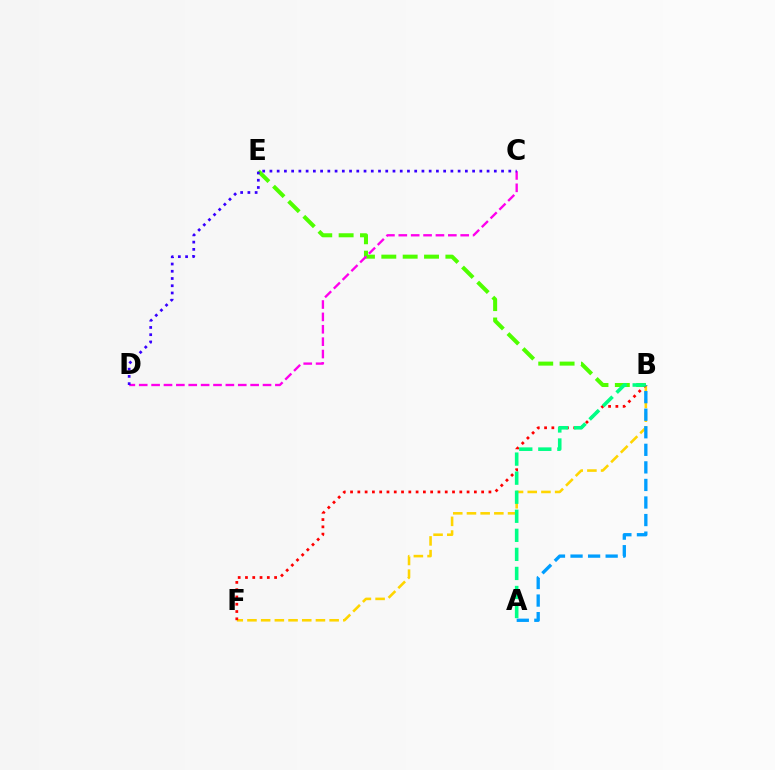{('B', 'E'): [{'color': '#4fff00', 'line_style': 'dashed', 'thickness': 2.9}], ('B', 'F'): [{'color': '#ffd500', 'line_style': 'dashed', 'thickness': 1.86}, {'color': '#ff0000', 'line_style': 'dotted', 'thickness': 1.98}], ('C', 'D'): [{'color': '#ff00ed', 'line_style': 'dashed', 'thickness': 1.68}, {'color': '#3700ff', 'line_style': 'dotted', 'thickness': 1.97}], ('A', 'B'): [{'color': '#009eff', 'line_style': 'dashed', 'thickness': 2.39}, {'color': '#00ff86', 'line_style': 'dashed', 'thickness': 2.59}]}